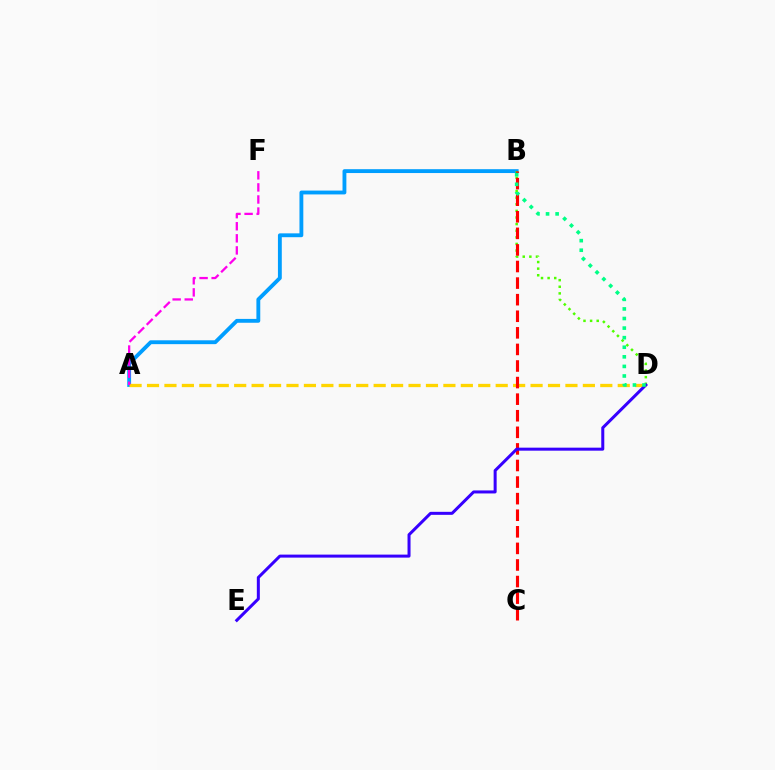{('A', 'B'): [{'color': '#009eff', 'line_style': 'solid', 'thickness': 2.77}], ('B', 'D'): [{'color': '#4fff00', 'line_style': 'dotted', 'thickness': 1.8}, {'color': '#00ff86', 'line_style': 'dotted', 'thickness': 2.6}], ('A', 'D'): [{'color': '#ffd500', 'line_style': 'dashed', 'thickness': 2.37}], ('A', 'F'): [{'color': '#ff00ed', 'line_style': 'dashed', 'thickness': 1.64}], ('B', 'C'): [{'color': '#ff0000', 'line_style': 'dashed', 'thickness': 2.25}], ('D', 'E'): [{'color': '#3700ff', 'line_style': 'solid', 'thickness': 2.17}]}